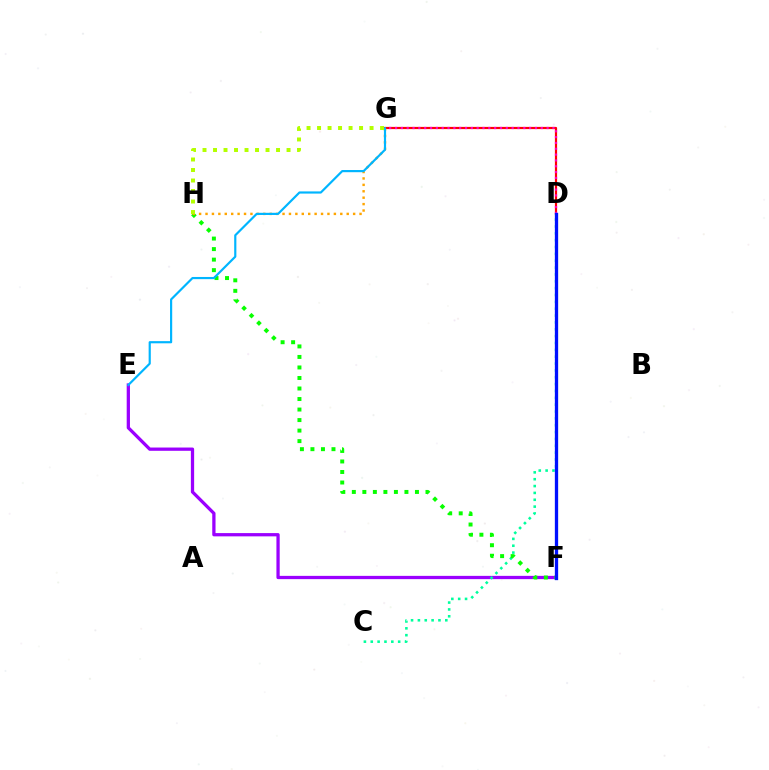{('E', 'F'): [{'color': '#9b00ff', 'line_style': 'solid', 'thickness': 2.35}], ('C', 'D'): [{'color': '#00ff9d', 'line_style': 'dotted', 'thickness': 1.86}], ('D', 'G'): [{'color': '#ff0000', 'line_style': 'solid', 'thickness': 1.58}, {'color': '#ff00bd', 'line_style': 'dotted', 'thickness': 1.58}], ('F', 'H'): [{'color': '#08ff00', 'line_style': 'dotted', 'thickness': 2.86}], ('G', 'H'): [{'color': '#ffa500', 'line_style': 'dotted', 'thickness': 1.74}, {'color': '#b3ff00', 'line_style': 'dotted', 'thickness': 2.85}], ('D', 'F'): [{'color': '#0010ff', 'line_style': 'solid', 'thickness': 2.37}], ('E', 'G'): [{'color': '#00b5ff', 'line_style': 'solid', 'thickness': 1.57}]}